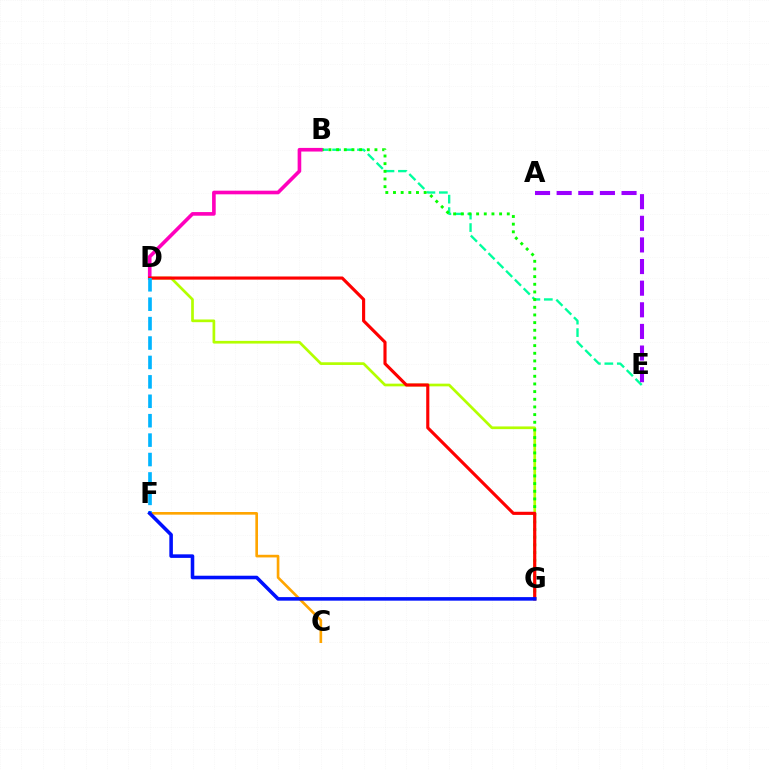{('B', 'E'): [{'color': '#00ff9d', 'line_style': 'dashed', 'thickness': 1.69}], ('D', 'G'): [{'color': '#b3ff00', 'line_style': 'solid', 'thickness': 1.94}, {'color': '#ff0000', 'line_style': 'solid', 'thickness': 2.25}], ('B', 'G'): [{'color': '#08ff00', 'line_style': 'dotted', 'thickness': 2.08}], ('B', 'D'): [{'color': '#ff00bd', 'line_style': 'solid', 'thickness': 2.61}], ('C', 'F'): [{'color': '#ffa500', 'line_style': 'solid', 'thickness': 1.91}], ('D', 'F'): [{'color': '#00b5ff', 'line_style': 'dashed', 'thickness': 2.64}], ('F', 'G'): [{'color': '#0010ff', 'line_style': 'solid', 'thickness': 2.57}], ('A', 'E'): [{'color': '#9b00ff', 'line_style': 'dashed', 'thickness': 2.94}]}